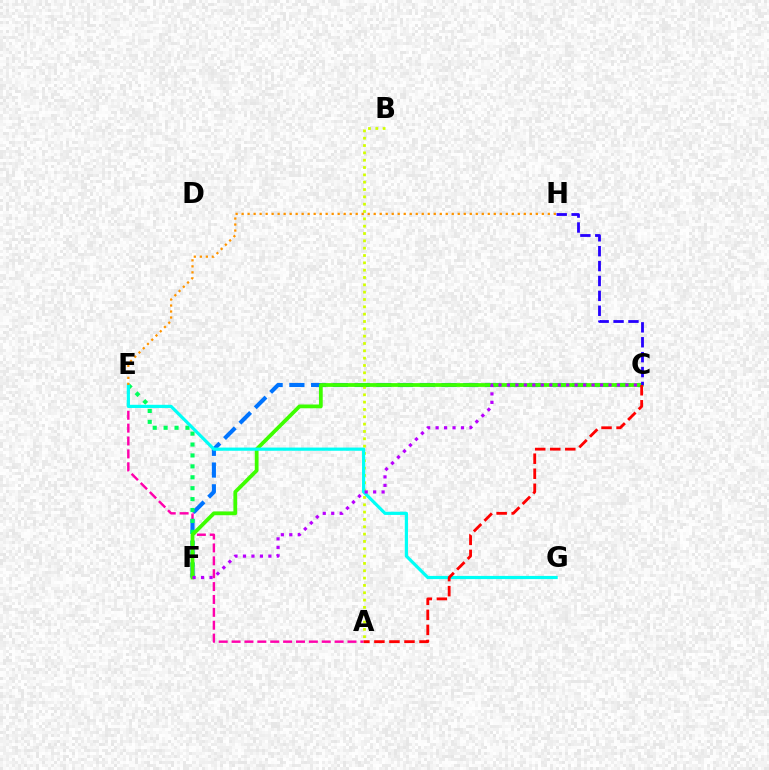{('A', 'E'): [{'color': '#ff00ac', 'line_style': 'dashed', 'thickness': 1.75}], ('C', 'F'): [{'color': '#0074ff', 'line_style': 'dashed', 'thickness': 2.95}, {'color': '#3dff00', 'line_style': 'solid', 'thickness': 2.71}, {'color': '#b900ff', 'line_style': 'dotted', 'thickness': 2.3}], ('A', 'B'): [{'color': '#d1ff00', 'line_style': 'dotted', 'thickness': 1.99}], ('E', 'F'): [{'color': '#00ff5c', 'line_style': 'dotted', 'thickness': 2.96}], ('E', 'G'): [{'color': '#00fff6', 'line_style': 'solid', 'thickness': 2.29}], ('E', 'H'): [{'color': '#ff9400', 'line_style': 'dotted', 'thickness': 1.63}], ('C', 'H'): [{'color': '#2500ff', 'line_style': 'dashed', 'thickness': 2.02}], ('A', 'C'): [{'color': '#ff0000', 'line_style': 'dashed', 'thickness': 2.04}]}